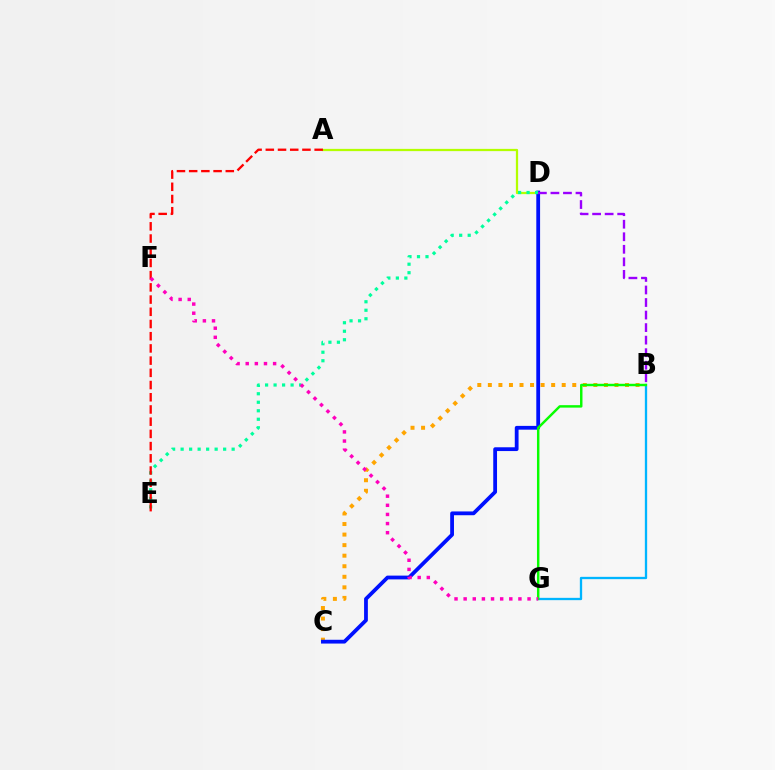{('A', 'D'): [{'color': '#b3ff00', 'line_style': 'solid', 'thickness': 1.62}], ('B', 'C'): [{'color': '#ffa500', 'line_style': 'dotted', 'thickness': 2.87}], ('C', 'D'): [{'color': '#0010ff', 'line_style': 'solid', 'thickness': 2.72}], ('D', 'E'): [{'color': '#00ff9d', 'line_style': 'dotted', 'thickness': 2.31}], ('B', 'D'): [{'color': '#9b00ff', 'line_style': 'dashed', 'thickness': 1.7}], ('B', 'G'): [{'color': '#00b5ff', 'line_style': 'solid', 'thickness': 1.66}, {'color': '#08ff00', 'line_style': 'solid', 'thickness': 1.76}], ('A', 'E'): [{'color': '#ff0000', 'line_style': 'dashed', 'thickness': 1.66}], ('F', 'G'): [{'color': '#ff00bd', 'line_style': 'dotted', 'thickness': 2.48}]}